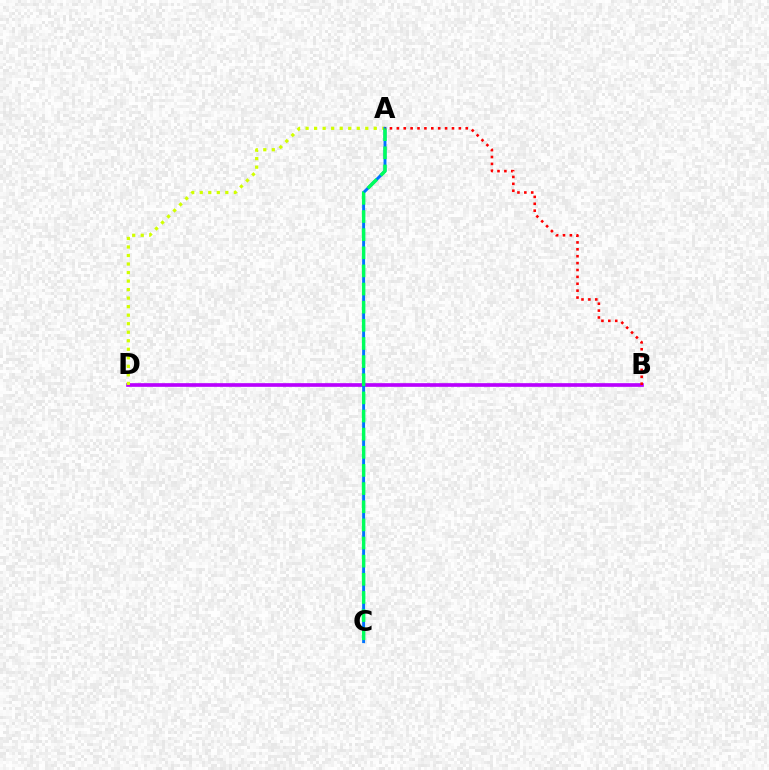{('B', 'D'): [{'color': '#b900ff', 'line_style': 'solid', 'thickness': 2.64}], ('A', 'D'): [{'color': '#d1ff00', 'line_style': 'dotted', 'thickness': 2.32}], ('A', 'C'): [{'color': '#0074ff', 'line_style': 'solid', 'thickness': 2.1}, {'color': '#00ff5c', 'line_style': 'dashed', 'thickness': 2.46}], ('A', 'B'): [{'color': '#ff0000', 'line_style': 'dotted', 'thickness': 1.87}]}